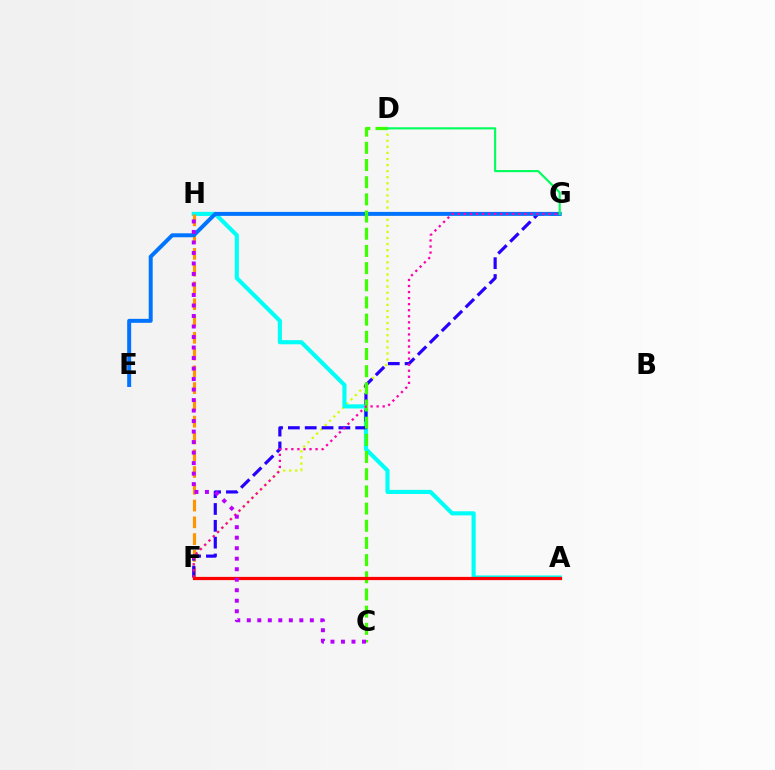{('D', 'F'): [{'color': '#d1ff00', 'line_style': 'dotted', 'thickness': 1.65}], ('A', 'H'): [{'color': '#00fff6', 'line_style': 'solid', 'thickness': 2.96}], ('F', 'H'): [{'color': '#ff9400', 'line_style': 'dashed', 'thickness': 2.28}], ('F', 'G'): [{'color': '#2500ff', 'line_style': 'dashed', 'thickness': 2.29}, {'color': '#ff00ac', 'line_style': 'dotted', 'thickness': 1.64}], ('E', 'G'): [{'color': '#0074ff', 'line_style': 'solid', 'thickness': 2.86}], ('C', 'D'): [{'color': '#3dff00', 'line_style': 'dashed', 'thickness': 2.33}], ('A', 'F'): [{'color': '#ff0000', 'line_style': 'solid', 'thickness': 2.33}], ('C', 'H'): [{'color': '#b900ff', 'line_style': 'dotted', 'thickness': 2.85}], ('D', 'G'): [{'color': '#00ff5c', 'line_style': 'solid', 'thickness': 1.54}]}